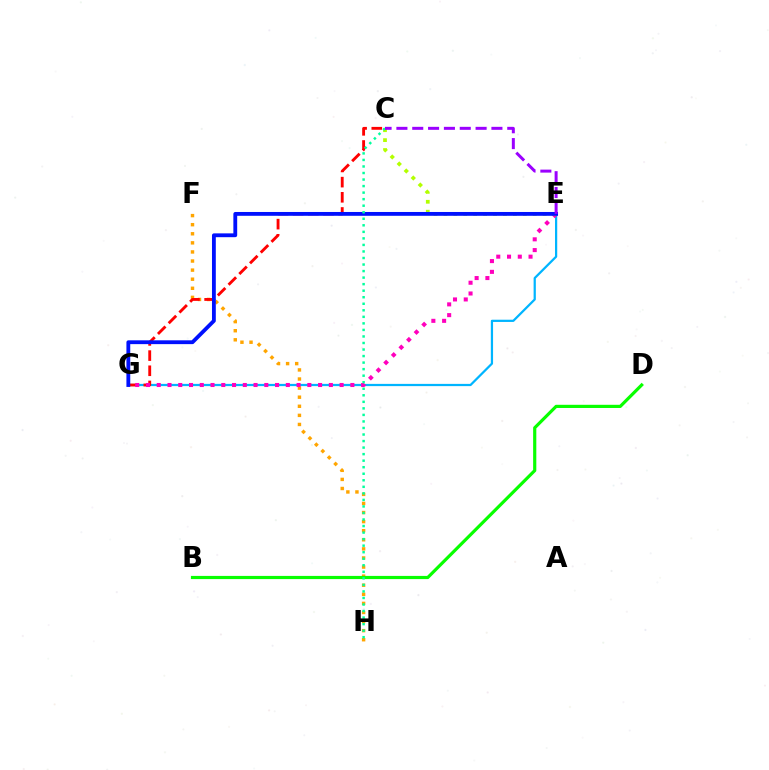{('E', 'G'): [{'color': '#00b5ff', 'line_style': 'solid', 'thickness': 1.61}, {'color': '#ff00bd', 'line_style': 'dotted', 'thickness': 2.92}, {'color': '#0010ff', 'line_style': 'solid', 'thickness': 2.75}], ('F', 'H'): [{'color': '#ffa500', 'line_style': 'dotted', 'thickness': 2.47}], ('C', 'G'): [{'color': '#ff0000', 'line_style': 'dashed', 'thickness': 2.06}], ('C', 'E'): [{'color': '#b3ff00', 'line_style': 'dotted', 'thickness': 2.7}, {'color': '#9b00ff', 'line_style': 'dashed', 'thickness': 2.15}], ('B', 'D'): [{'color': '#08ff00', 'line_style': 'solid', 'thickness': 2.29}], ('C', 'H'): [{'color': '#00ff9d', 'line_style': 'dotted', 'thickness': 1.78}]}